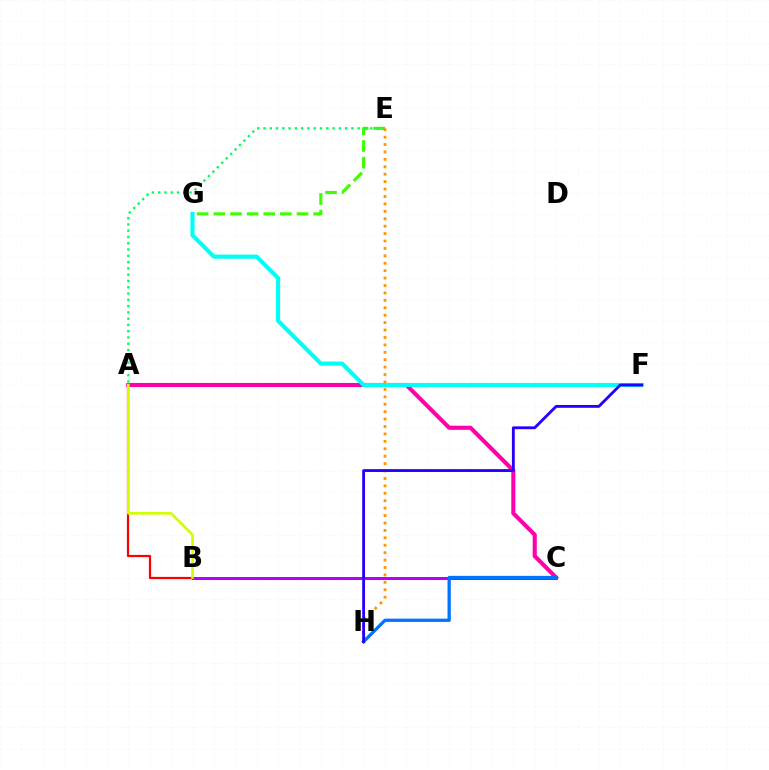{('B', 'C'): [{'color': '#b900ff', 'line_style': 'solid', 'thickness': 2.16}], ('A', 'C'): [{'color': '#ff00ac', 'line_style': 'solid', 'thickness': 2.95}], ('F', 'G'): [{'color': '#00fff6', 'line_style': 'solid', 'thickness': 2.97}], ('E', 'G'): [{'color': '#3dff00', 'line_style': 'dashed', 'thickness': 2.26}], ('A', 'E'): [{'color': '#00ff5c', 'line_style': 'dotted', 'thickness': 1.71}], ('E', 'H'): [{'color': '#ff9400', 'line_style': 'dotted', 'thickness': 2.02}], ('A', 'B'): [{'color': '#ff0000', 'line_style': 'solid', 'thickness': 1.59}, {'color': '#d1ff00', 'line_style': 'solid', 'thickness': 1.9}], ('C', 'H'): [{'color': '#0074ff', 'line_style': 'solid', 'thickness': 2.36}], ('F', 'H'): [{'color': '#2500ff', 'line_style': 'solid', 'thickness': 2.05}]}